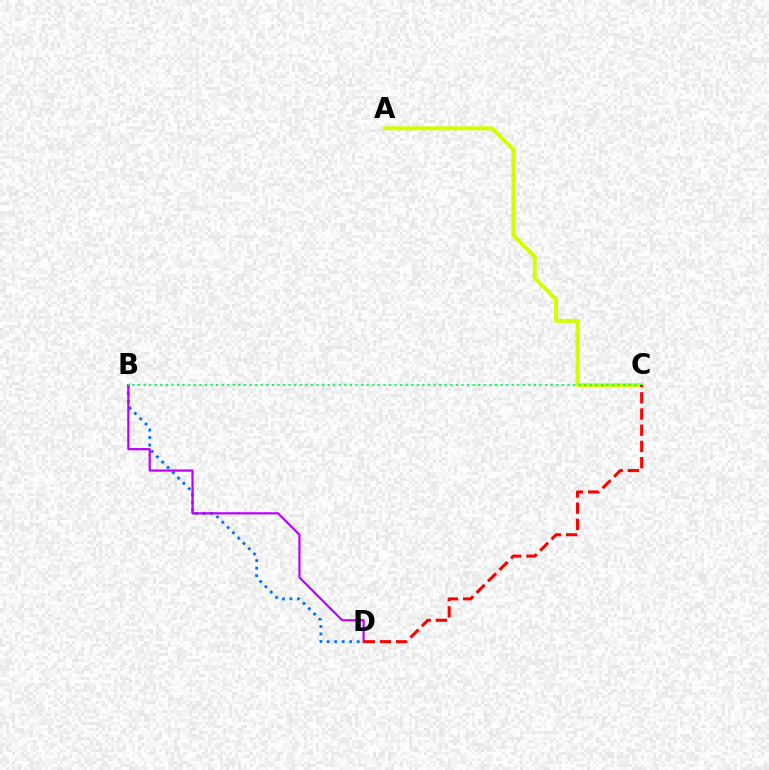{('B', 'D'): [{'color': '#0074ff', 'line_style': 'dotted', 'thickness': 2.04}, {'color': '#b900ff', 'line_style': 'solid', 'thickness': 1.58}], ('A', 'C'): [{'color': '#d1ff00', 'line_style': 'solid', 'thickness': 2.86}], ('B', 'C'): [{'color': '#00ff5c', 'line_style': 'dotted', 'thickness': 1.52}], ('C', 'D'): [{'color': '#ff0000', 'line_style': 'dashed', 'thickness': 2.2}]}